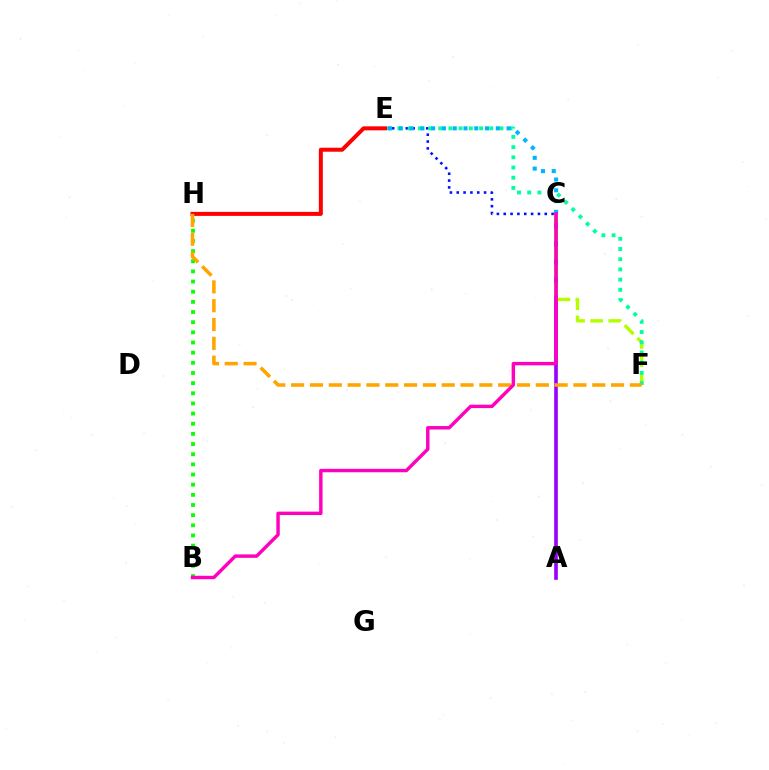{('B', 'H'): [{'color': '#08ff00', 'line_style': 'dotted', 'thickness': 2.76}], ('A', 'C'): [{'color': '#9b00ff', 'line_style': 'solid', 'thickness': 2.62}], ('C', 'F'): [{'color': '#b3ff00', 'line_style': 'dashed', 'thickness': 2.45}], ('C', 'E'): [{'color': '#0010ff', 'line_style': 'dotted', 'thickness': 1.86}, {'color': '#00b5ff', 'line_style': 'dotted', 'thickness': 2.93}], ('E', 'F'): [{'color': '#00ff9d', 'line_style': 'dotted', 'thickness': 2.77}], ('E', 'H'): [{'color': '#ff0000', 'line_style': 'solid', 'thickness': 2.88}], ('F', 'H'): [{'color': '#ffa500', 'line_style': 'dashed', 'thickness': 2.56}], ('B', 'C'): [{'color': '#ff00bd', 'line_style': 'solid', 'thickness': 2.46}]}